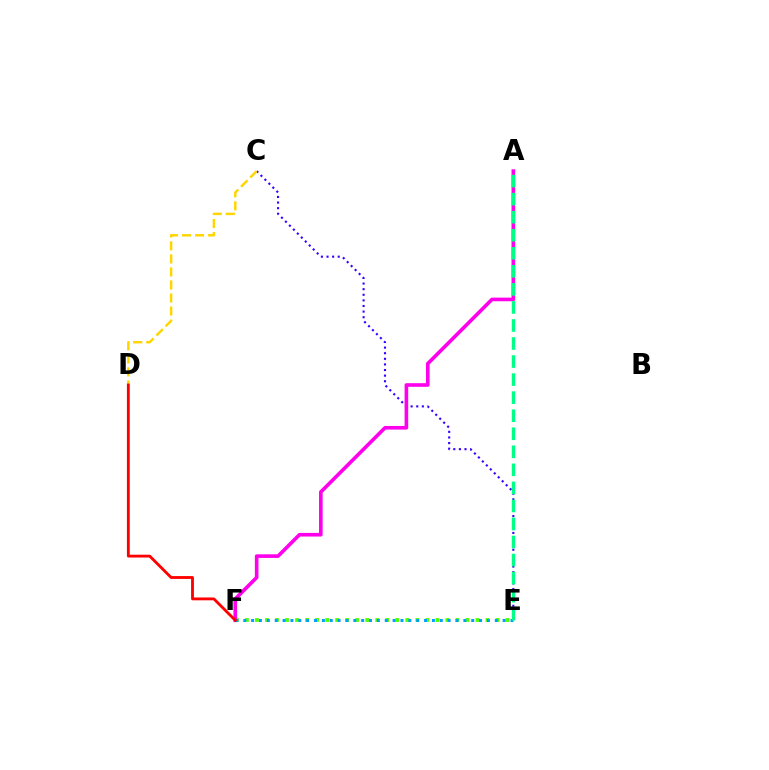{('E', 'F'): [{'color': '#4fff00', 'line_style': 'dotted', 'thickness': 2.72}, {'color': '#009eff', 'line_style': 'dotted', 'thickness': 2.14}], ('C', 'E'): [{'color': '#3700ff', 'line_style': 'dotted', 'thickness': 1.52}], ('A', 'F'): [{'color': '#ff00ed', 'line_style': 'solid', 'thickness': 2.61}], ('A', 'E'): [{'color': '#00ff86', 'line_style': 'dashed', 'thickness': 2.45}], ('C', 'D'): [{'color': '#ffd500', 'line_style': 'dashed', 'thickness': 1.77}], ('D', 'F'): [{'color': '#ff0000', 'line_style': 'solid', 'thickness': 2.04}]}